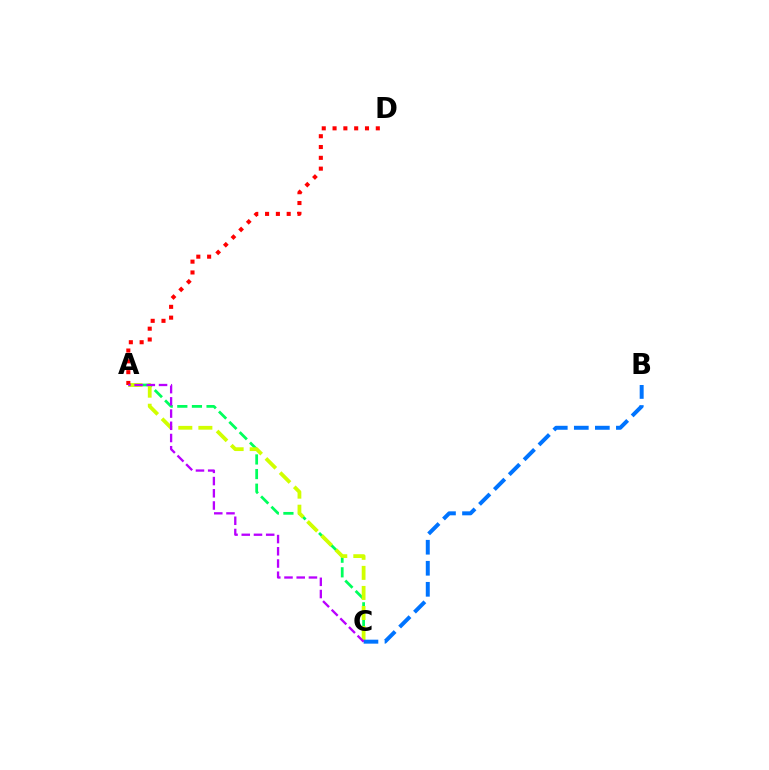{('A', 'C'): [{'color': '#00ff5c', 'line_style': 'dashed', 'thickness': 1.99}, {'color': '#d1ff00', 'line_style': 'dashed', 'thickness': 2.72}, {'color': '#b900ff', 'line_style': 'dashed', 'thickness': 1.66}], ('B', 'C'): [{'color': '#0074ff', 'line_style': 'dashed', 'thickness': 2.86}], ('A', 'D'): [{'color': '#ff0000', 'line_style': 'dotted', 'thickness': 2.94}]}